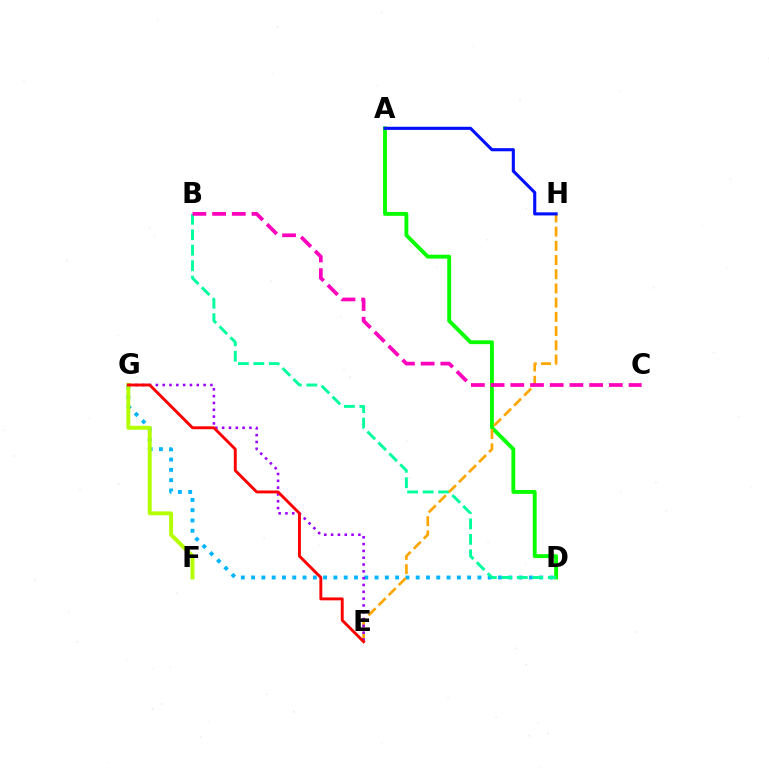{('A', 'D'): [{'color': '#08ff00', 'line_style': 'solid', 'thickness': 2.78}], ('D', 'G'): [{'color': '#00b5ff', 'line_style': 'dotted', 'thickness': 2.79}], ('B', 'D'): [{'color': '#00ff9d', 'line_style': 'dashed', 'thickness': 2.1}], ('E', 'H'): [{'color': '#ffa500', 'line_style': 'dashed', 'thickness': 1.93}], ('B', 'C'): [{'color': '#ff00bd', 'line_style': 'dashed', 'thickness': 2.68}], ('E', 'G'): [{'color': '#9b00ff', 'line_style': 'dotted', 'thickness': 1.85}, {'color': '#ff0000', 'line_style': 'solid', 'thickness': 2.09}], ('F', 'G'): [{'color': '#b3ff00', 'line_style': 'solid', 'thickness': 2.82}], ('A', 'H'): [{'color': '#0010ff', 'line_style': 'solid', 'thickness': 2.24}]}